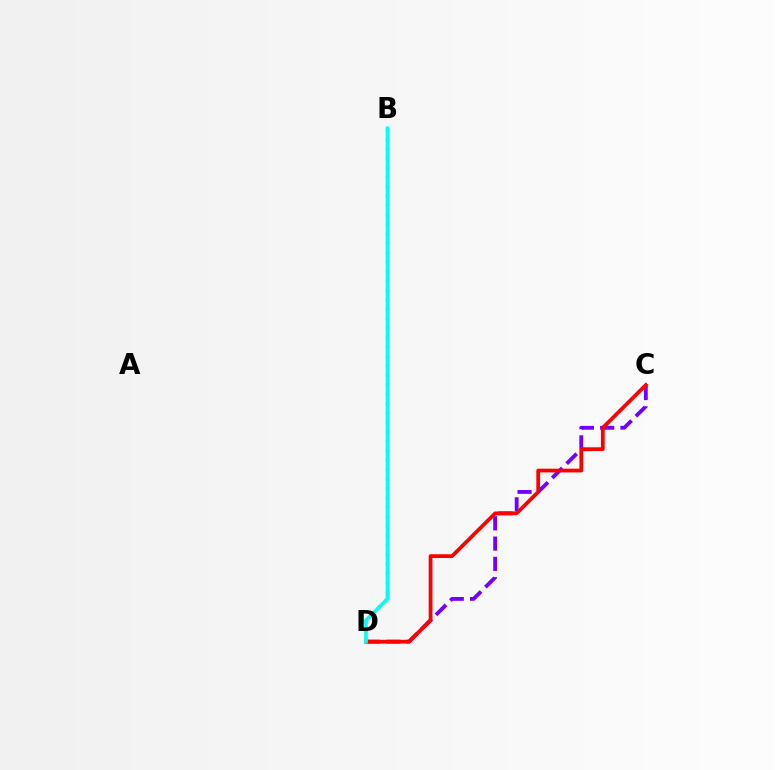{('C', 'D'): [{'color': '#7200ff', 'line_style': 'dashed', 'thickness': 2.75}, {'color': '#ff0000', 'line_style': 'solid', 'thickness': 2.7}], ('B', 'D'): [{'color': '#84ff00', 'line_style': 'dotted', 'thickness': 2.56}, {'color': '#00fff6', 'line_style': 'solid', 'thickness': 2.6}]}